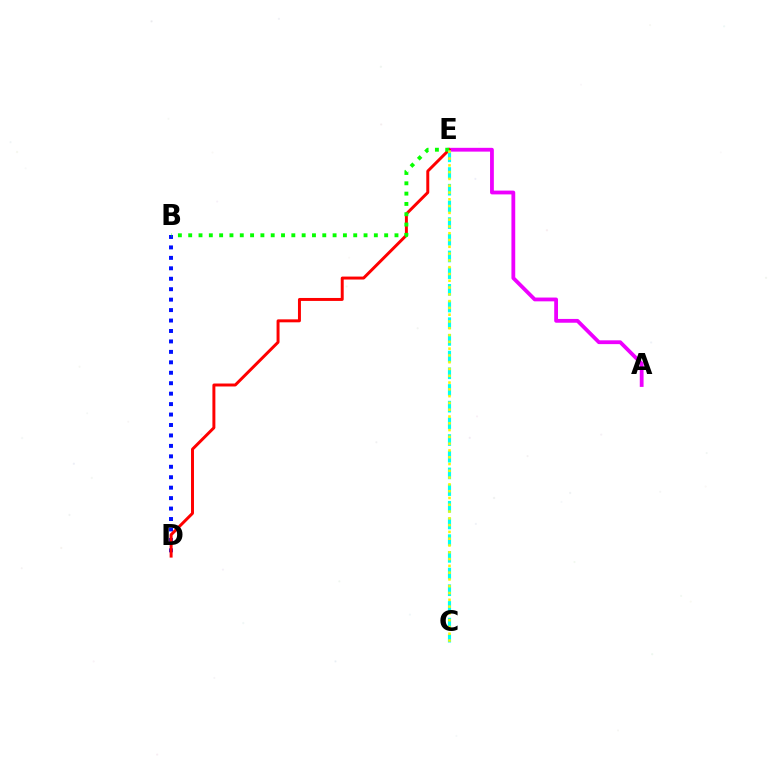{('B', 'D'): [{'color': '#0010ff', 'line_style': 'dotted', 'thickness': 2.84}], ('A', 'E'): [{'color': '#ee00ff', 'line_style': 'solid', 'thickness': 2.73}], ('D', 'E'): [{'color': '#ff0000', 'line_style': 'solid', 'thickness': 2.13}], ('B', 'E'): [{'color': '#08ff00', 'line_style': 'dotted', 'thickness': 2.8}], ('C', 'E'): [{'color': '#00fff6', 'line_style': 'dashed', 'thickness': 2.27}, {'color': '#fcf500', 'line_style': 'dotted', 'thickness': 1.84}]}